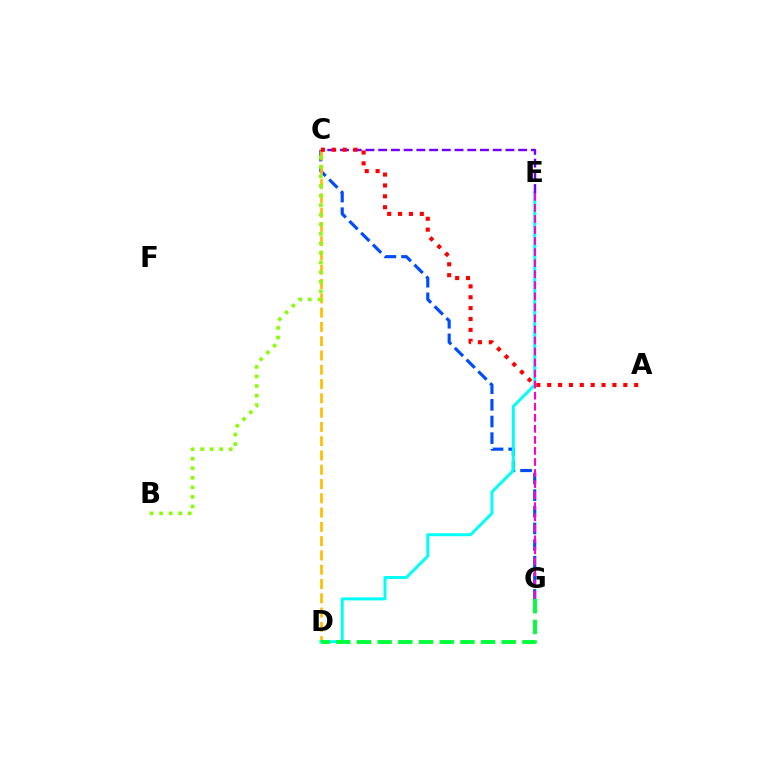{('C', 'G'): [{'color': '#004bff', 'line_style': 'dashed', 'thickness': 2.26}], ('C', 'D'): [{'color': '#ffbd00', 'line_style': 'dashed', 'thickness': 1.94}], ('D', 'E'): [{'color': '#00fff6', 'line_style': 'solid', 'thickness': 2.14}], ('D', 'G'): [{'color': '#00ff39', 'line_style': 'dashed', 'thickness': 2.81}], ('E', 'G'): [{'color': '#ff00cf', 'line_style': 'dashed', 'thickness': 1.5}], ('C', 'E'): [{'color': '#7200ff', 'line_style': 'dashed', 'thickness': 1.73}], ('B', 'C'): [{'color': '#84ff00', 'line_style': 'dotted', 'thickness': 2.6}], ('A', 'C'): [{'color': '#ff0000', 'line_style': 'dotted', 'thickness': 2.95}]}